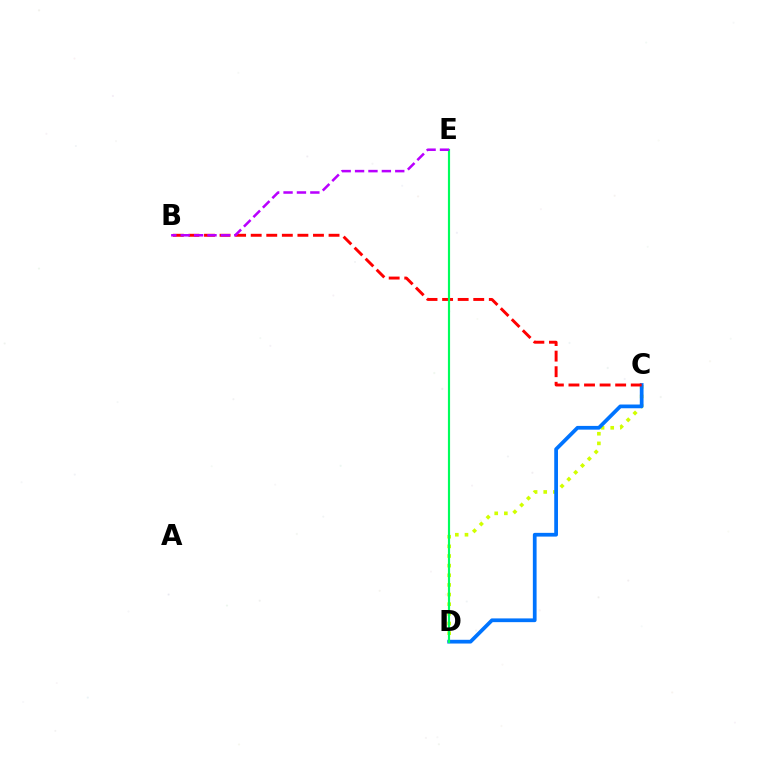{('C', 'D'): [{'color': '#d1ff00', 'line_style': 'dotted', 'thickness': 2.62}, {'color': '#0074ff', 'line_style': 'solid', 'thickness': 2.69}], ('B', 'C'): [{'color': '#ff0000', 'line_style': 'dashed', 'thickness': 2.12}], ('D', 'E'): [{'color': '#00ff5c', 'line_style': 'solid', 'thickness': 1.56}], ('B', 'E'): [{'color': '#b900ff', 'line_style': 'dashed', 'thickness': 1.82}]}